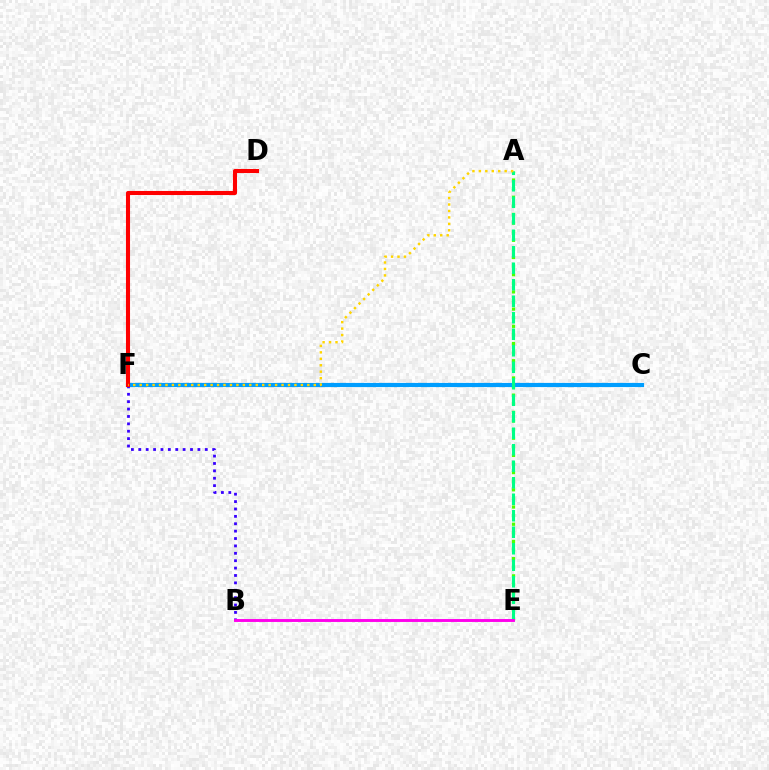{('A', 'E'): [{'color': '#4fff00', 'line_style': 'dotted', 'thickness': 2.34}, {'color': '#00ff86', 'line_style': 'dashed', 'thickness': 2.24}], ('C', 'F'): [{'color': '#009eff', 'line_style': 'solid', 'thickness': 2.99}], ('B', 'F'): [{'color': '#3700ff', 'line_style': 'dotted', 'thickness': 2.01}], ('D', 'F'): [{'color': '#ff0000', 'line_style': 'solid', 'thickness': 2.93}], ('B', 'E'): [{'color': '#ff00ed', 'line_style': 'solid', 'thickness': 2.09}], ('A', 'F'): [{'color': '#ffd500', 'line_style': 'dotted', 'thickness': 1.75}]}